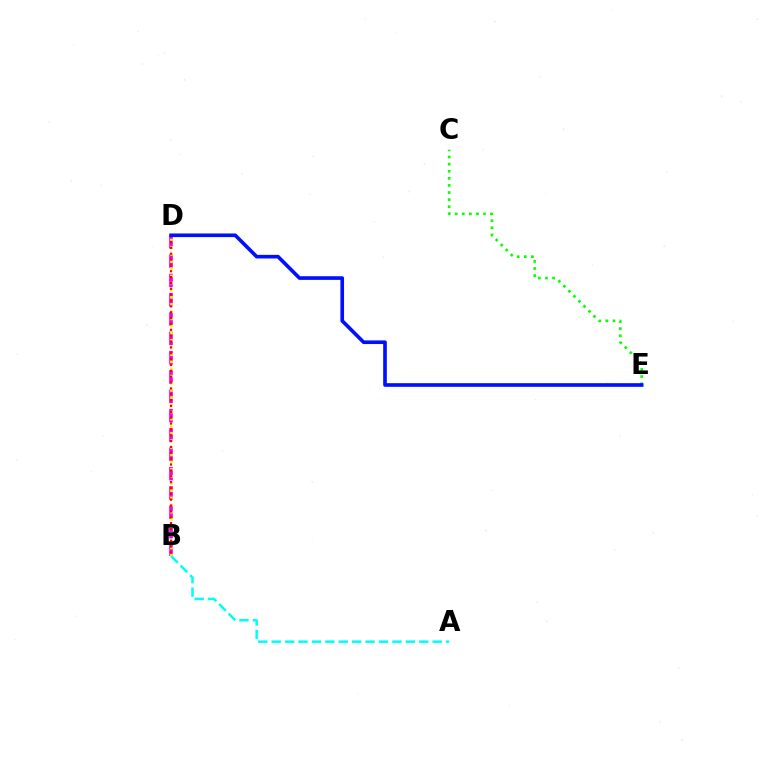{('B', 'D'): [{'color': '#ee00ff', 'line_style': 'dashed', 'thickness': 2.63}, {'color': '#fcf500', 'line_style': 'dotted', 'thickness': 1.95}, {'color': '#ff0000', 'line_style': 'dotted', 'thickness': 1.59}], ('A', 'B'): [{'color': '#00fff6', 'line_style': 'dashed', 'thickness': 1.82}], ('C', 'E'): [{'color': '#08ff00', 'line_style': 'dotted', 'thickness': 1.93}], ('D', 'E'): [{'color': '#0010ff', 'line_style': 'solid', 'thickness': 2.62}]}